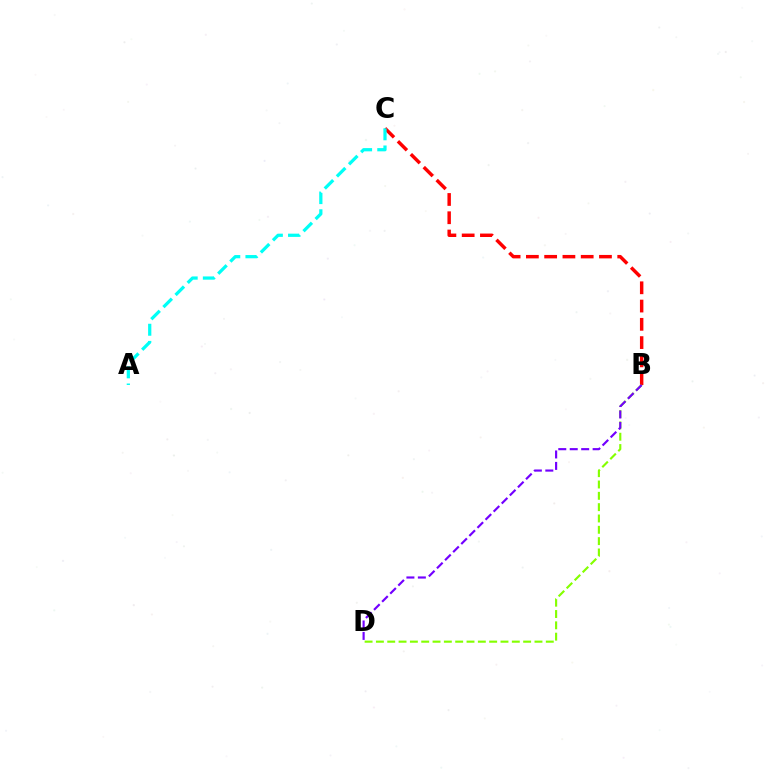{('B', 'C'): [{'color': '#ff0000', 'line_style': 'dashed', 'thickness': 2.48}], ('B', 'D'): [{'color': '#84ff00', 'line_style': 'dashed', 'thickness': 1.54}, {'color': '#7200ff', 'line_style': 'dashed', 'thickness': 1.56}], ('A', 'C'): [{'color': '#00fff6', 'line_style': 'dashed', 'thickness': 2.33}]}